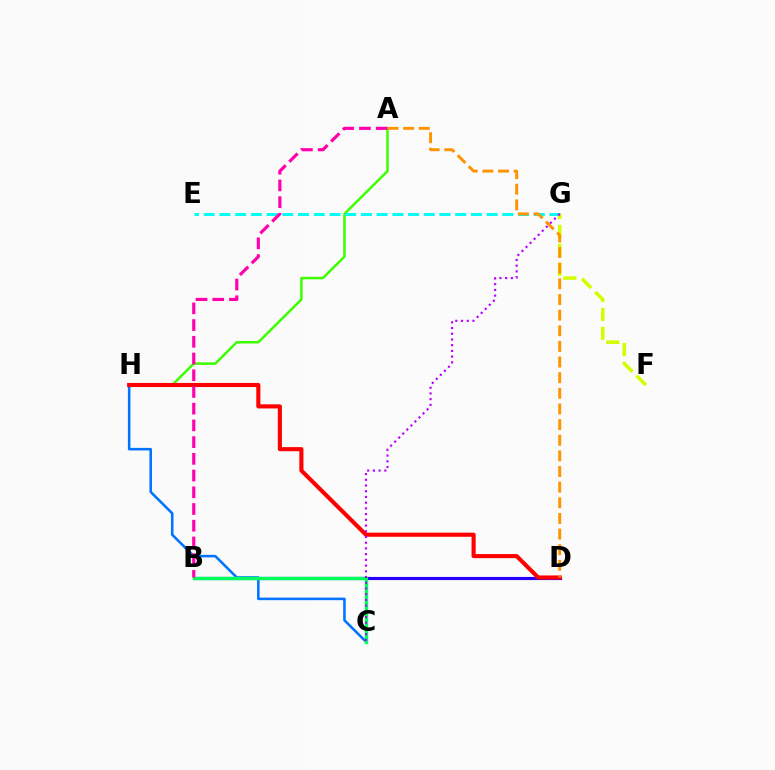{('A', 'H'): [{'color': '#3dff00', 'line_style': 'solid', 'thickness': 1.8}], ('E', 'G'): [{'color': '#00fff6', 'line_style': 'dashed', 'thickness': 2.14}], ('B', 'D'): [{'color': '#2500ff', 'line_style': 'solid', 'thickness': 2.26}], ('C', 'H'): [{'color': '#0074ff', 'line_style': 'solid', 'thickness': 1.84}], ('D', 'H'): [{'color': '#ff0000', 'line_style': 'solid', 'thickness': 2.95}], ('B', 'C'): [{'color': '#00ff5c', 'line_style': 'solid', 'thickness': 2.42}], ('F', 'G'): [{'color': '#d1ff00', 'line_style': 'dashed', 'thickness': 2.57}], ('A', 'B'): [{'color': '#ff00ac', 'line_style': 'dashed', 'thickness': 2.27}], ('A', 'D'): [{'color': '#ff9400', 'line_style': 'dashed', 'thickness': 2.12}], ('C', 'G'): [{'color': '#b900ff', 'line_style': 'dotted', 'thickness': 1.55}]}